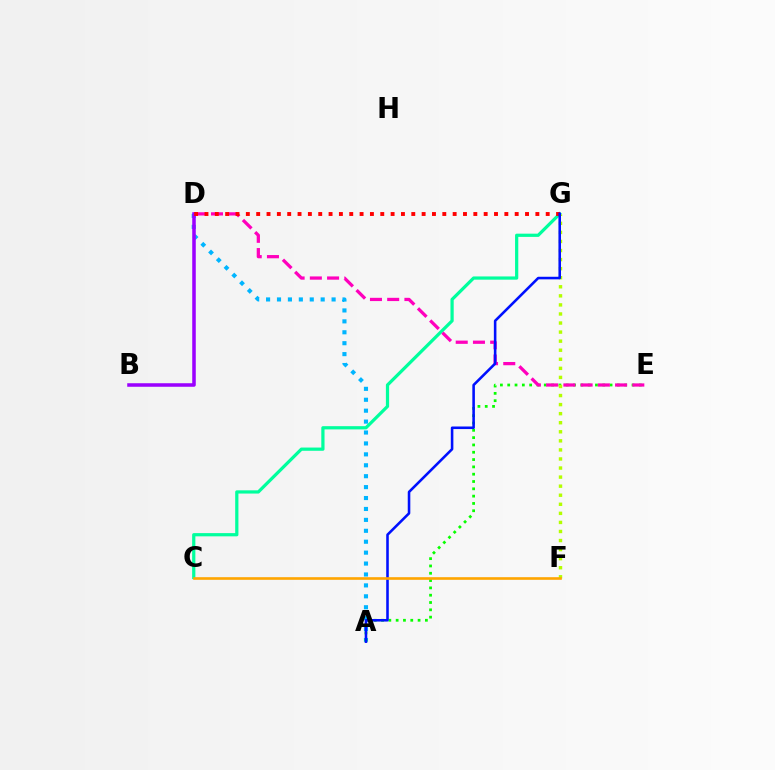{('C', 'G'): [{'color': '#00ff9d', 'line_style': 'solid', 'thickness': 2.32}], ('A', 'D'): [{'color': '#00b5ff', 'line_style': 'dotted', 'thickness': 2.97}], ('A', 'E'): [{'color': '#08ff00', 'line_style': 'dotted', 'thickness': 1.99}], ('D', 'E'): [{'color': '#ff00bd', 'line_style': 'dashed', 'thickness': 2.34}], ('B', 'D'): [{'color': '#9b00ff', 'line_style': 'solid', 'thickness': 2.54}], ('F', 'G'): [{'color': '#b3ff00', 'line_style': 'dotted', 'thickness': 2.46}], ('D', 'G'): [{'color': '#ff0000', 'line_style': 'dotted', 'thickness': 2.81}], ('A', 'G'): [{'color': '#0010ff', 'line_style': 'solid', 'thickness': 1.85}], ('C', 'F'): [{'color': '#ffa500', 'line_style': 'solid', 'thickness': 1.9}]}